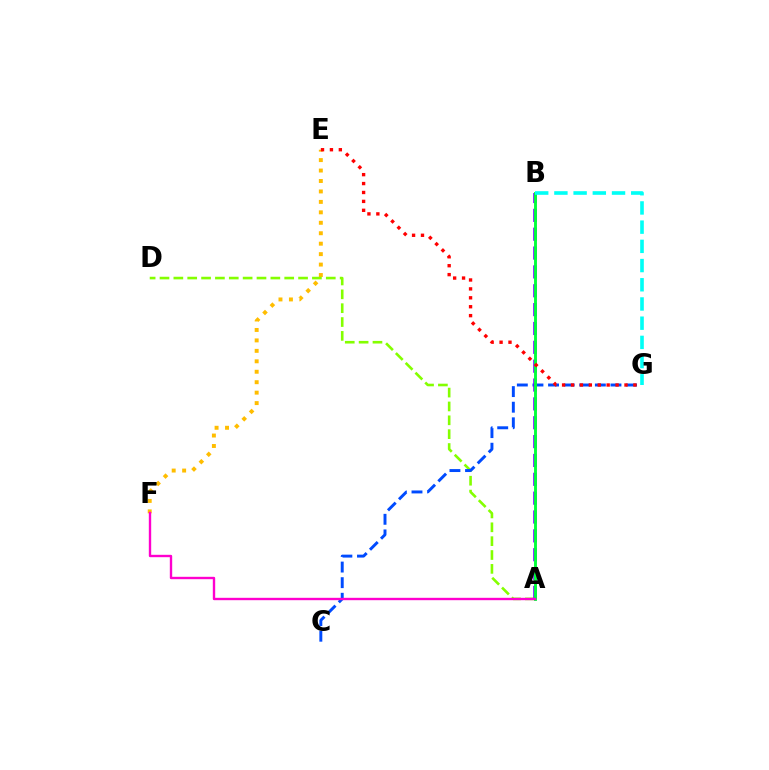{('E', 'F'): [{'color': '#ffbd00', 'line_style': 'dotted', 'thickness': 2.84}], ('A', 'D'): [{'color': '#84ff00', 'line_style': 'dashed', 'thickness': 1.88}], ('C', 'G'): [{'color': '#004bff', 'line_style': 'dashed', 'thickness': 2.12}], ('A', 'B'): [{'color': '#7200ff', 'line_style': 'dashed', 'thickness': 2.56}, {'color': '#00ff39', 'line_style': 'solid', 'thickness': 2.07}], ('E', 'G'): [{'color': '#ff0000', 'line_style': 'dotted', 'thickness': 2.42}], ('B', 'G'): [{'color': '#00fff6', 'line_style': 'dashed', 'thickness': 2.61}], ('A', 'F'): [{'color': '#ff00cf', 'line_style': 'solid', 'thickness': 1.71}]}